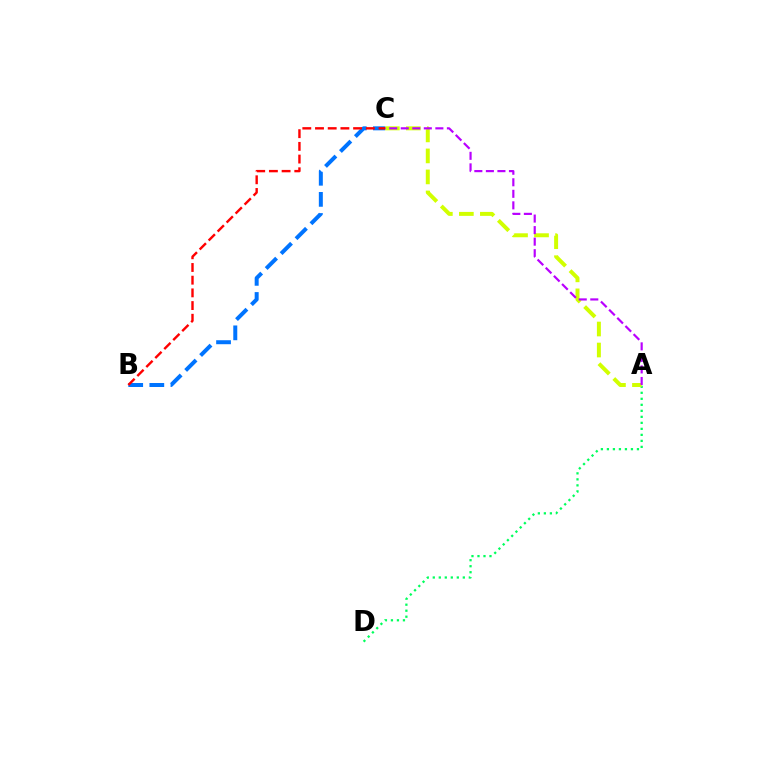{('A', 'D'): [{'color': '#00ff5c', 'line_style': 'dotted', 'thickness': 1.63}], ('A', 'C'): [{'color': '#d1ff00', 'line_style': 'dashed', 'thickness': 2.85}, {'color': '#b900ff', 'line_style': 'dashed', 'thickness': 1.57}], ('B', 'C'): [{'color': '#0074ff', 'line_style': 'dashed', 'thickness': 2.87}, {'color': '#ff0000', 'line_style': 'dashed', 'thickness': 1.72}]}